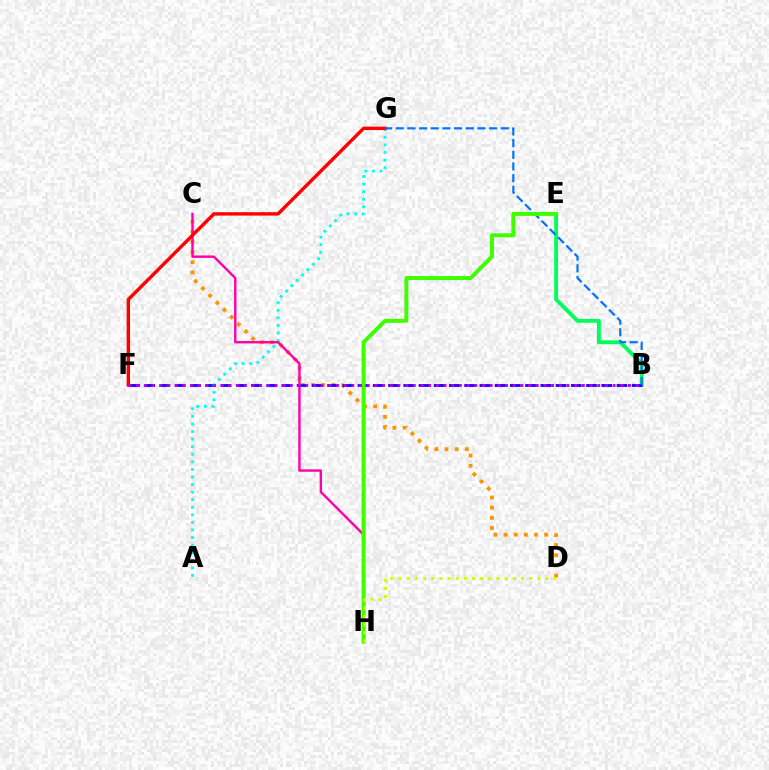{('B', 'E'): [{'color': '#00ff5c', 'line_style': 'solid', 'thickness': 2.78}], ('C', 'D'): [{'color': '#ff9400', 'line_style': 'dotted', 'thickness': 2.76}], ('B', 'F'): [{'color': '#2500ff', 'line_style': 'dashed', 'thickness': 2.07}, {'color': '#b900ff', 'line_style': 'dotted', 'thickness': 2.09}], ('A', 'G'): [{'color': '#00fff6', 'line_style': 'dotted', 'thickness': 2.06}], ('C', 'H'): [{'color': '#ff00ac', 'line_style': 'solid', 'thickness': 1.73}], ('F', 'G'): [{'color': '#ff0000', 'line_style': 'solid', 'thickness': 2.43}], ('B', 'G'): [{'color': '#0074ff', 'line_style': 'dashed', 'thickness': 1.59}], ('E', 'H'): [{'color': '#3dff00', 'line_style': 'solid', 'thickness': 2.86}], ('D', 'H'): [{'color': '#d1ff00', 'line_style': 'dotted', 'thickness': 2.22}]}